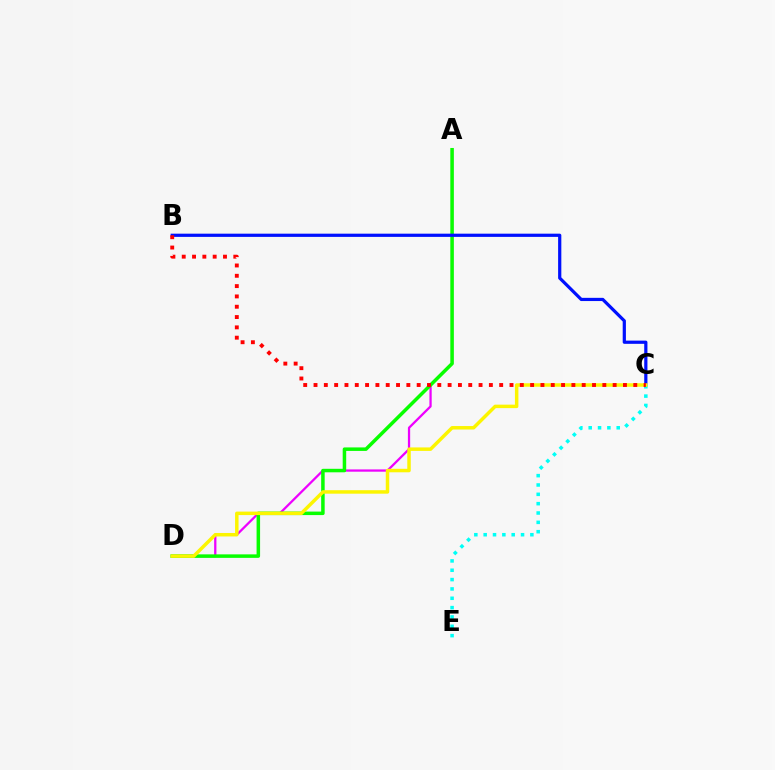{('A', 'D'): [{'color': '#ee00ff', 'line_style': 'solid', 'thickness': 1.63}, {'color': '#08ff00', 'line_style': 'solid', 'thickness': 2.52}], ('B', 'C'): [{'color': '#0010ff', 'line_style': 'solid', 'thickness': 2.31}, {'color': '#ff0000', 'line_style': 'dotted', 'thickness': 2.8}], ('C', 'E'): [{'color': '#00fff6', 'line_style': 'dotted', 'thickness': 2.54}], ('C', 'D'): [{'color': '#fcf500', 'line_style': 'solid', 'thickness': 2.5}]}